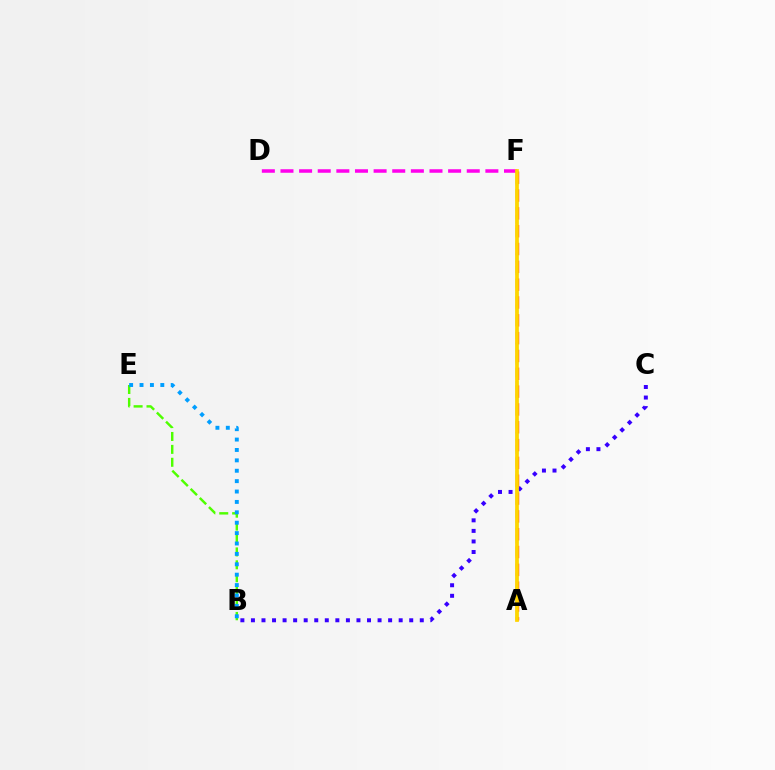{('D', 'F'): [{'color': '#ff00ed', 'line_style': 'dashed', 'thickness': 2.53}], ('B', 'C'): [{'color': '#3700ff', 'line_style': 'dotted', 'thickness': 2.87}], ('A', 'F'): [{'color': '#00ff86', 'line_style': 'dashed', 'thickness': 1.74}, {'color': '#ff0000', 'line_style': 'dashed', 'thickness': 2.42}, {'color': '#ffd500', 'line_style': 'solid', 'thickness': 2.69}], ('B', 'E'): [{'color': '#4fff00', 'line_style': 'dashed', 'thickness': 1.75}, {'color': '#009eff', 'line_style': 'dotted', 'thickness': 2.82}]}